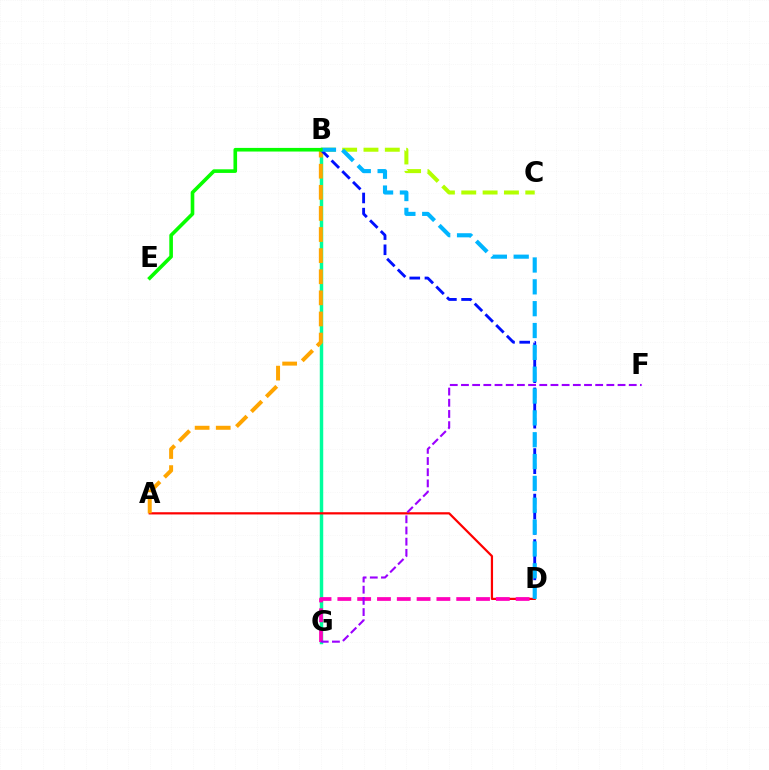{('B', 'G'): [{'color': '#00ff9d', 'line_style': 'solid', 'thickness': 2.49}], ('A', 'D'): [{'color': '#ff0000', 'line_style': 'solid', 'thickness': 1.6}], ('A', 'B'): [{'color': '#ffa500', 'line_style': 'dashed', 'thickness': 2.87}], ('B', 'C'): [{'color': '#b3ff00', 'line_style': 'dashed', 'thickness': 2.9}], ('D', 'G'): [{'color': '#ff00bd', 'line_style': 'dashed', 'thickness': 2.69}], ('B', 'D'): [{'color': '#0010ff', 'line_style': 'dashed', 'thickness': 2.06}, {'color': '#00b5ff', 'line_style': 'dashed', 'thickness': 2.97}], ('B', 'E'): [{'color': '#08ff00', 'line_style': 'solid', 'thickness': 2.61}], ('F', 'G'): [{'color': '#9b00ff', 'line_style': 'dashed', 'thickness': 1.52}]}